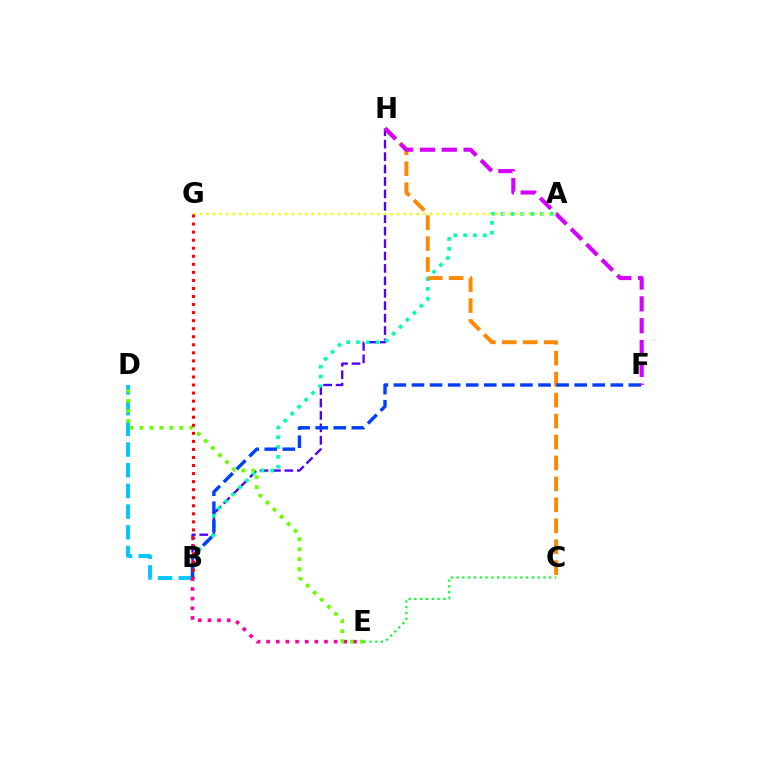{('B', 'H'): [{'color': '#4f00ff', 'line_style': 'dashed', 'thickness': 1.69}], ('A', 'B'): [{'color': '#00ffaf', 'line_style': 'dotted', 'thickness': 2.66}], ('C', 'E'): [{'color': '#00ff27', 'line_style': 'dotted', 'thickness': 1.57}], ('B', 'D'): [{'color': '#00c7ff', 'line_style': 'dashed', 'thickness': 2.81}], ('C', 'H'): [{'color': '#ff8800', 'line_style': 'dashed', 'thickness': 2.85}], ('B', 'F'): [{'color': '#003fff', 'line_style': 'dashed', 'thickness': 2.46}], ('F', 'H'): [{'color': '#d600ff', 'line_style': 'dashed', 'thickness': 2.97}], ('B', 'E'): [{'color': '#ff00a0', 'line_style': 'dotted', 'thickness': 2.62}], ('D', 'E'): [{'color': '#66ff00', 'line_style': 'dotted', 'thickness': 2.71}], ('A', 'G'): [{'color': '#eeff00', 'line_style': 'dotted', 'thickness': 1.79}], ('B', 'G'): [{'color': '#ff0000', 'line_style': 'dotted', 'thickness': 2.19}]}